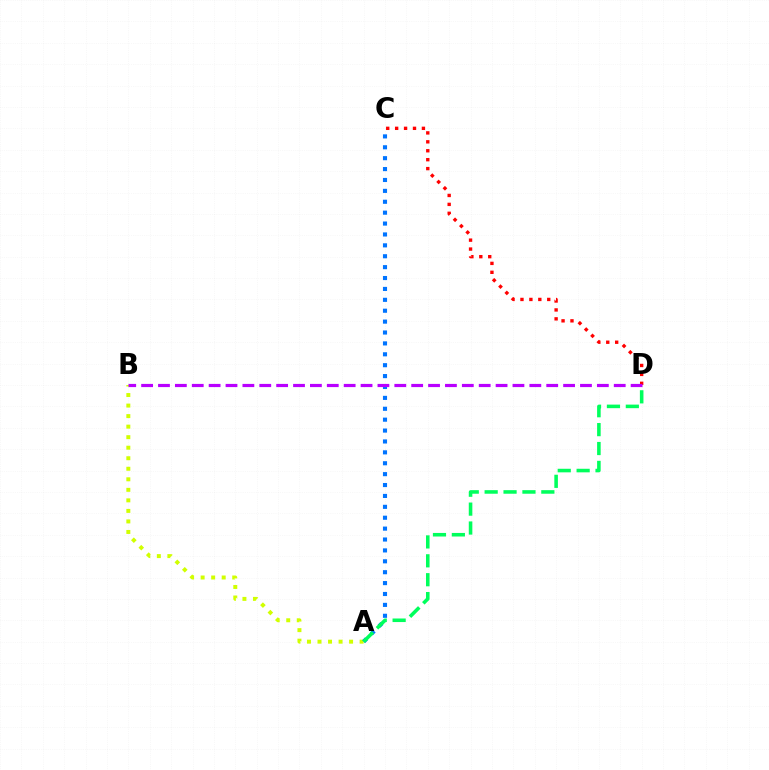{('A', 'B'): [{'color': '#d1ff00', 'line_style': 'dotted', 'thickness': 2.86}], ('C', 'D'): [{'color': '#ff0000', 'line_style': 'dotted', 'thickness': 2.43}], ('A', 'C'): [{'color': '#0074ff', 'line_style': 'dotted', 'thickness': 2.96}], ('B', 'D'): [{'color': '#b900ff', 'line_style': 'dashed', 'thickness': 2.29}], ('A', 'D'): [{'color': '#00ff5c', 'line_style': 'dashed', 'thickness': 2.57}]}